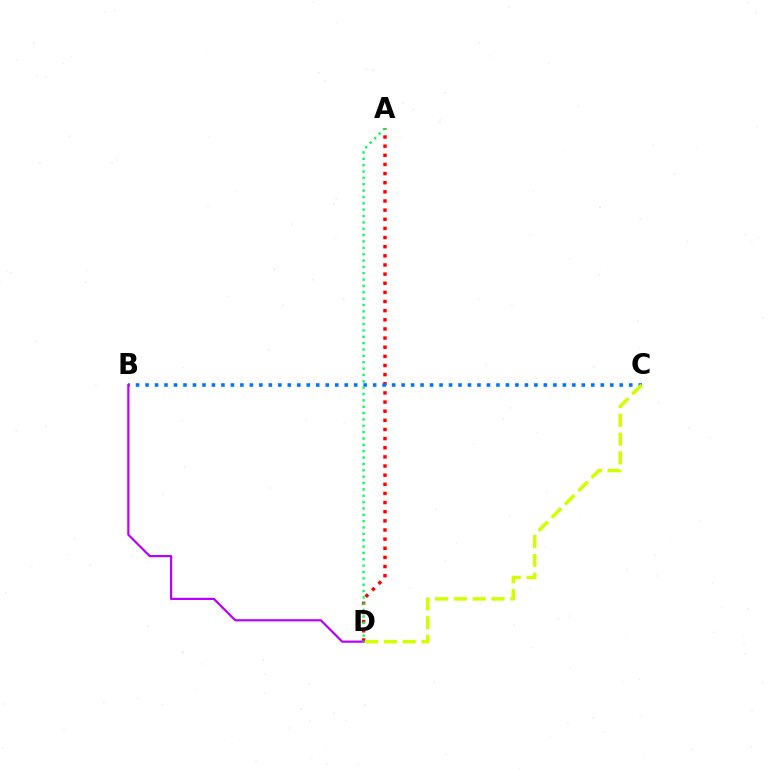{('A', 'D'): [{'color': '#ff0000', 'line_style': 'dotted', 'thickness': 2.48}, {'color': '#00ff5c', 'line_style': 'dotted', 'thickness': 1.73}], ('B', 'C'): [{'color': '#0074ff', 'line_style': 'dotted', 'thickness': 2.58}], ('B', 'D'): [{'color': '#b900ff', 'line_style': 'solid', 'thickness': 1.58}], ('C', 'D'): [{'color': '#d1ff00', 'line_style': 'dashed', 'thickness': 2.55}]}